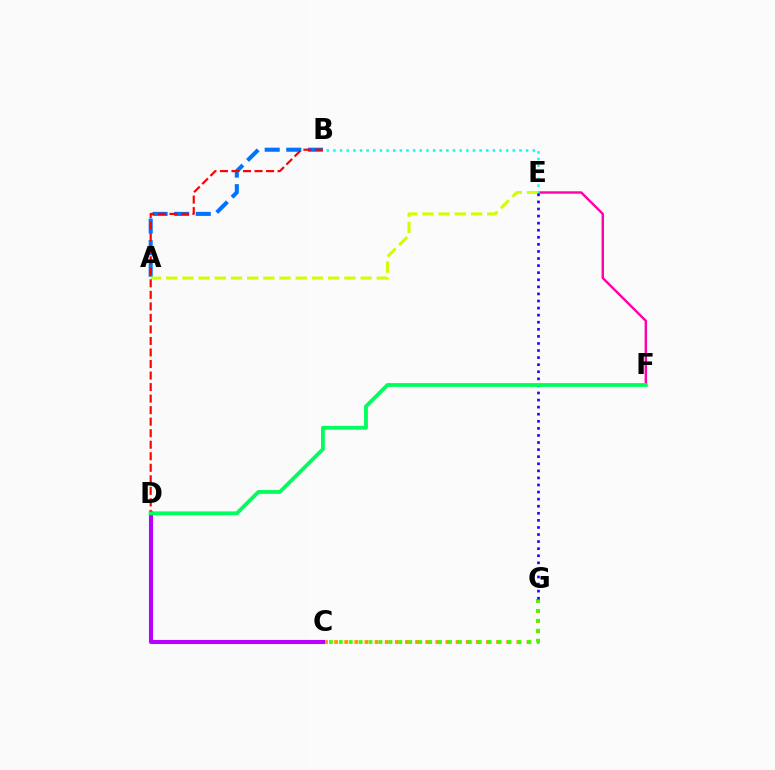{('C', 'G'): [{'color': '#ff9400', 'line_style': 'dotted', 'thickness': 2.75}, {'color': '#3dff00', 'line_style': 'dotted', 'thickness': 2.7}], ('A', 'B'): [{'color': '#0074ff', 'line_style': 'dashed', 'thickness': 2.93}], ('E', 'F'): [{'color': '#ff00ac', 'line_style': 'solid', 'thickness': 1.75}], ('C', 'D'): [{'color': '#b900ff', 'line_style': 'solid', 'thickness': 2.92}], ('B', 'E'): [{'color': '#00fff6', 'line_style': 'dotted', 'thickness': 1.81}], ('A', 'E'): [{'color': '#d1ff00', 'line_style': 'dashed', 'thickness': 2.2}], ('B', 'D'): [{'color': '#ff0000', 'line_style': 'dashed', 'thickness': 1.57}], ('E', 'G'): [{'color': '#2500ff', 'line_style': 'dotted', 'thickness': 1.92}], ('D', 'F'): [{'color': '#00ff5c', 'line_style': 'solid', 'thickness': 2.75}]}